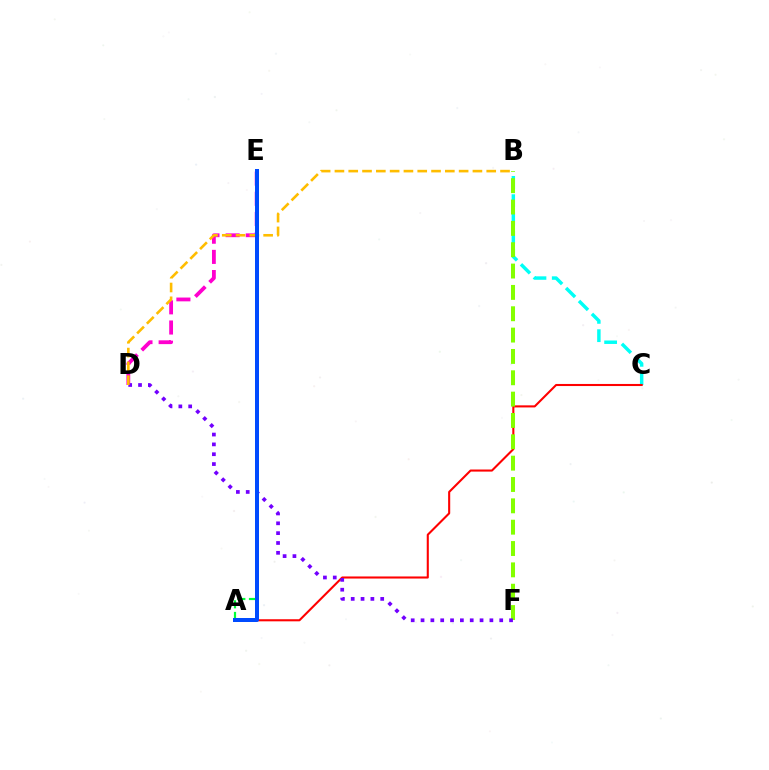{('D', 'E'): [{'color': '#ff00cf', 'line_style': 'dashed', 'thickness': 2.74}], ('B', 'C'): [{'color': '#00fff6', 'line_style': 'dashed', 'thickness': 2.49}], ('A', 'C'): [{'color': '#ff0000', 'line_style': 'solid', 'thickness': 1.5}], ('B', 'F'): [{'color': '#84ff00', 'line_style': 'dashed', 'thickness': 2.9}], ('A', 'E'): [{'color': '#00ff39', 'line_style': 'dashed', 'thickness': 1.58}, {'color': '#004bff', 'line_style': 'solid', 'thickness': 2.87}], ('D', 'F'): [{'color': '#7200ff', 'line_style': 'dotted', 'thickness': 2.67}], ('B', 'D'): [{'color': '#ffbd00', 'line_style': 'dashed', 'thickness': 1.87}]}